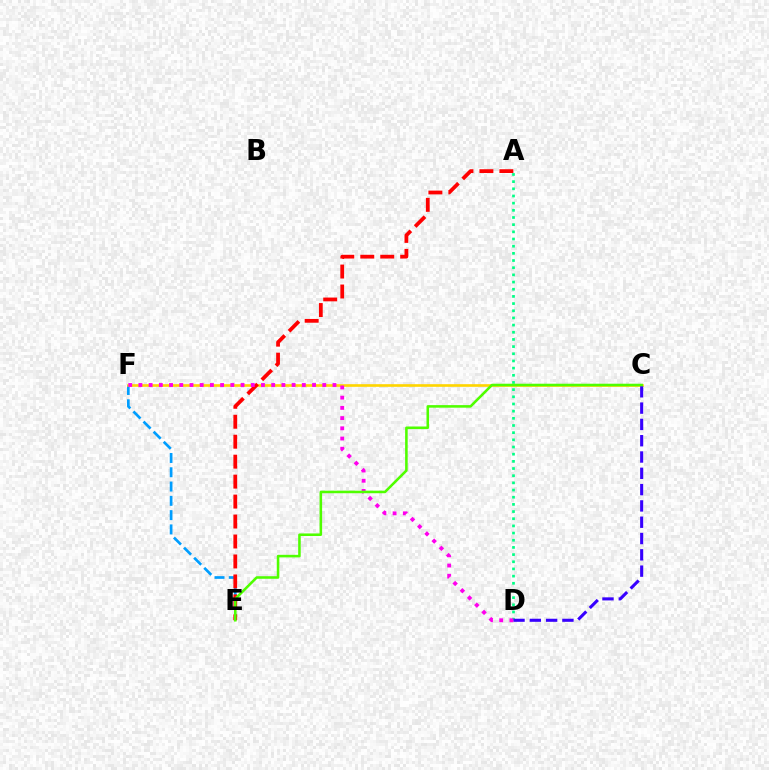{('E', 'F'): [{'color': '#009eff', 'line_style': 'dashed', 'thickness': 1.94}], ('C', 'F'): [{'color': '#ffd500', 'line_style': 'solid', 'thickness': 1.9}], ('A', 'E'): [{'color': '#ff0000', 'line_style': 'dashed', 'thickness': 2.71}], ('A', 'D'): [{'color': '#00ff86', 'line_style': 'dotted', 'thickness': 1.95}], ('C', 'D'): [{'color': '#3700ff', 'line_style': 'dashed', 'thickness': 2.21}], ('D', 'F'): [{'color': '#ff00ed', 'line_style': 'dotted', 'thickness': 2.77}], ('C', 'E'): [{'color': '#4fff00', 'line_style': 'solid', 'thickness': 1.84}]}